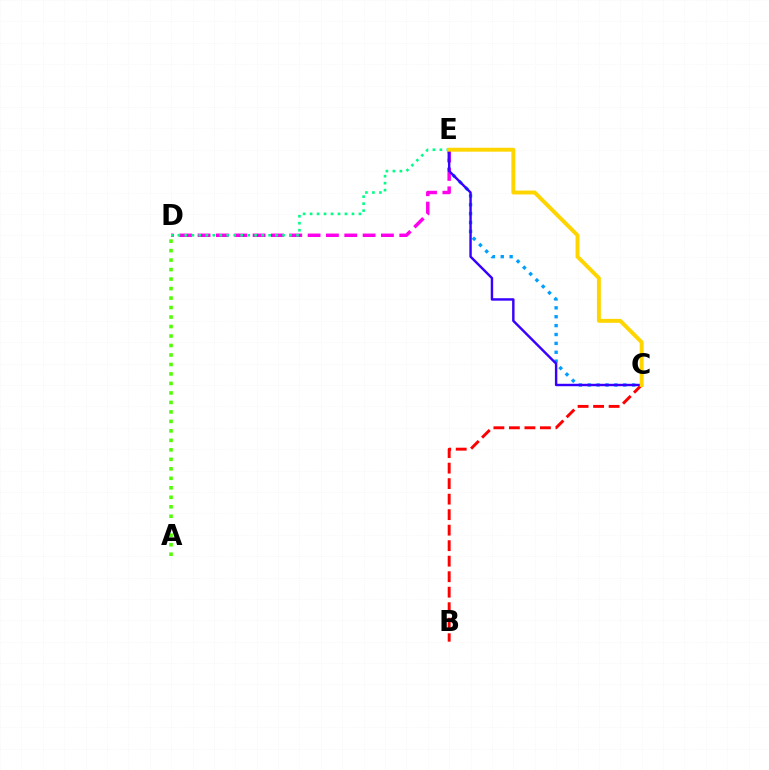{('B', 'C'): [{'color': '#ff0000', 'line_style': 'dashed', 'thickness': 2.11}], ('C', 'E'): [{'color': '#009eff', 'line_style': 'dotted', 'thickness': 2.41}, {'color': '#3700ff', 'line_style': 'solid', 'thickness': 1.75}, {'color': '#ffd500', 'line_style': 'solid', 'thickness': 2.83}], ('D', 'E'): [{'color': '#ff00ed', 'line_style': 'dashed', 'thickness': 2.49}, {'color': '#00ff86', 'line_style': 'dotted', 'thickness': 1.9}], ('A', 'D'): [{'color': '#4fff00', 'line_style': 'dotted', 'thickness': 2.58}]}